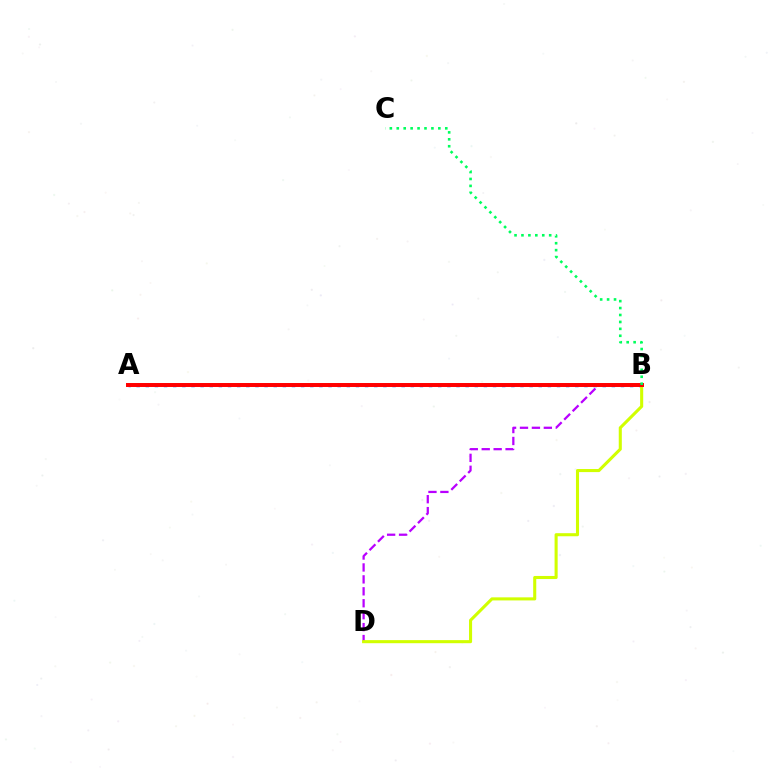{('B', 'D'): [{'color': '#b900ff', 'line_style': 'dashed', 'thickness': 1.62}, {'color': '#d1ff00', 'line_style': 'solid', 'thickness': 2.21}], ('A', 'B'): [{'color': '#0074ff', 'line_style': 'dotted', 'thickness': 2.48}, {'color': '#ff0000', 'line_style': 'solid', 'thickness': 2.86}], ('B', 'C'): [{'color': '#00ff5c', 'line_style': 'dotted', 'thickness': 1.88}]}